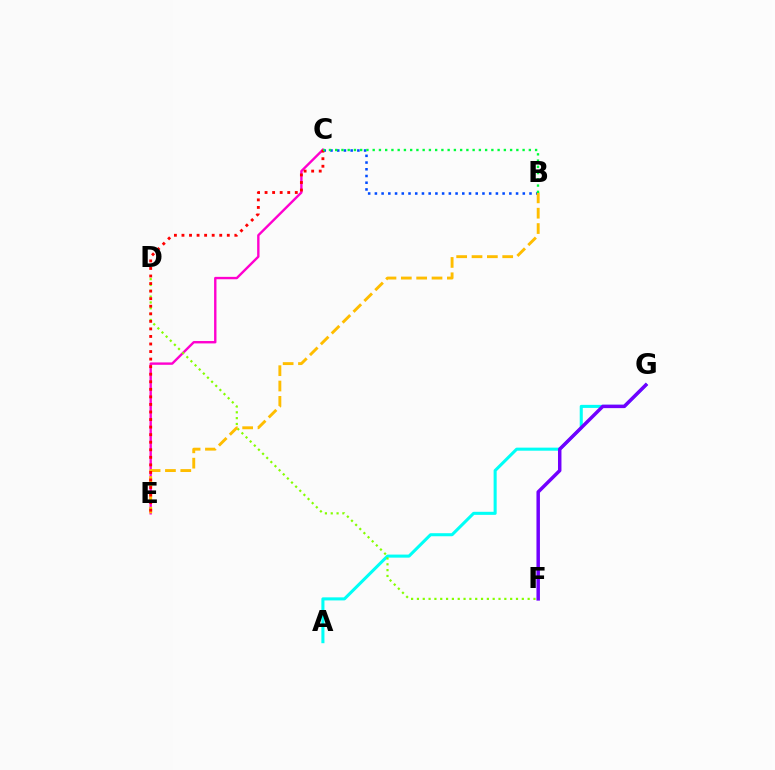{('A', 'G'): [{'color': '#00fff6', 'line_style': 'solid', 'thickness': 2.2}], ('F', 'G'): [{'color': '#7200ff', 'line_style': 'solid', 'thickness': 2.5}], ('B', 'C'): [{'color': '#004bff', 'line_style': 'dotted', 'thickness': 1.83}, {'color': '#00ff39', 'line_style': 'dotted', 'thickness': 1.7}], ('C', 'E'): [{'color': '#ff00cf', 'line_style': 'solid', 'thickness': 1.72}, {'color': '#ff0000', 'line_style': 'dotted', 'thickness': 2.05}], ('D', 'F'): [{'color': '#84ff00', 'line_style': 'dotted', 'thickness': 1.58}], ('B', 'E'): [{'color': '#ffbd00', 'line_style': 'dashed', 'thickness': 2.08}]}